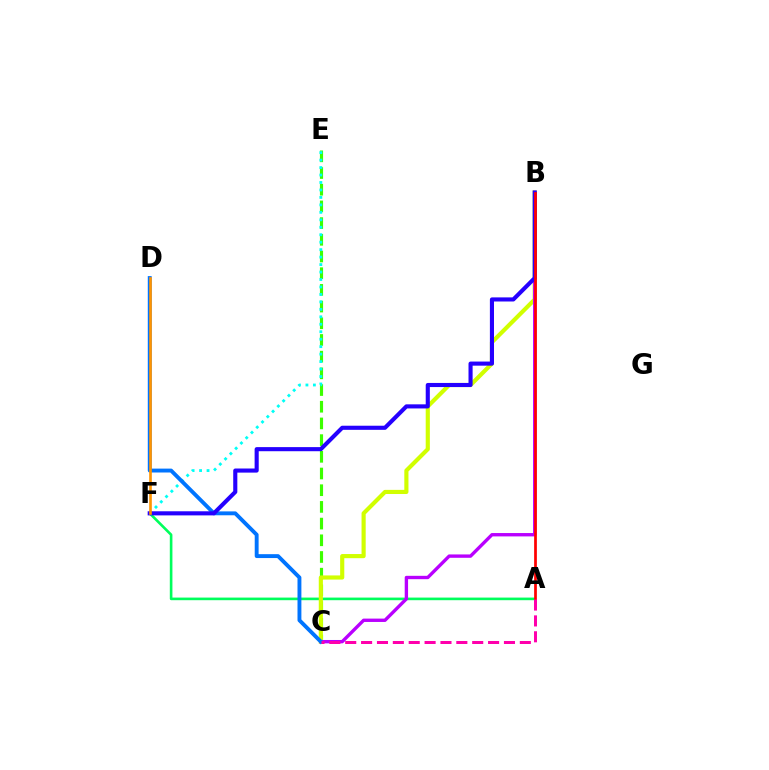{('A', 'F'): [{'color': '#00ff5c', 'line_style': 'solid', 'thickness': 1.89}], ('C', 'E'): [{'color': '#3dff00', 'line_style': 'dashed', 'thickness': 2.27}], ('B', 'C'): [{'color': '#d1ff00', 'line_style': 'solid', 'thickness': 2.98}, {'color': '#b900ff', 'line_style': 'solid', 'thickness': 2.42}], ('E', 'F'): [{'color': '#00fff6', 'line_style': 'dotted', 'thickness': 2.03}], ('C', 'D'): [{'color': '#0074ff', 'line_style': 'solid', 'thickness': 2.8}], ('B', 'F'): [{'color': '#2500ff', 'line_style': 'solid', 'thickness': 2.96}], ('A', 'B'): [{'color': '#ff0000', 'line_style': 'solid', 'thickness': 1.96}], ('D', 'F'): [{'color': '#ff9400', 'line_style': 'solid', 'thickness': 1.9}], ('A', 'C'): [{'color': '#ff00ac', 'line_style': 'dashed', 'thickness': 2.16}]}